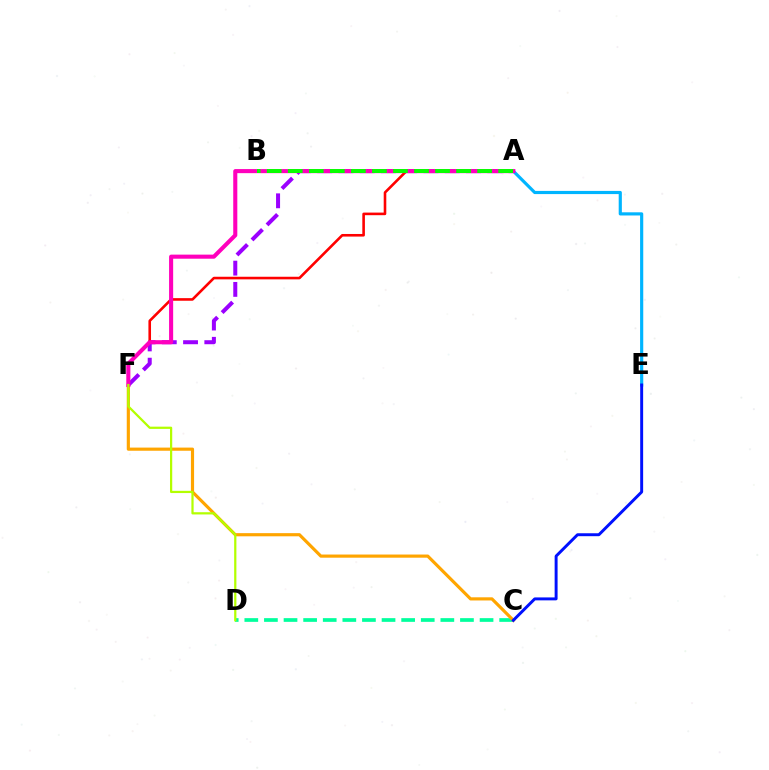{('C', 'D'): [{'color': '#00ff9d', 'line_style': 'dashed', 'thickness': 2.66}], ('A', 'F'): [{'color': '#9b00ff', 'line_style': 'dashed', 'thickness': 2.89}, {'color': '#ff0000', 'line_style': 'solid', 'thickness': 1.87}, {'color': '#ff00bd', 'line_style': 'solid', 'thickness': 2.94}], ('C', 'F'): [{'color': '#ffa500', 'line_style': 'solid', 'thickness': 2.27}], ('A', 'E'): [{'color': '#00b5ff', 'line_style': 'solid', 'thickness': 2.28}], ('C', 'E'): [{'color': '#0010ff', 'line_style': 'solid', 'thickness': 2.12}], ('A', 'B'): [{'color': '#08ff00', 'line_style': 'dashed', 'thickness': 2.86}], ('D', 'F'): [{'color': '#b3ff00', 'line_style': 'solid', 'thickness': 1.61}]}